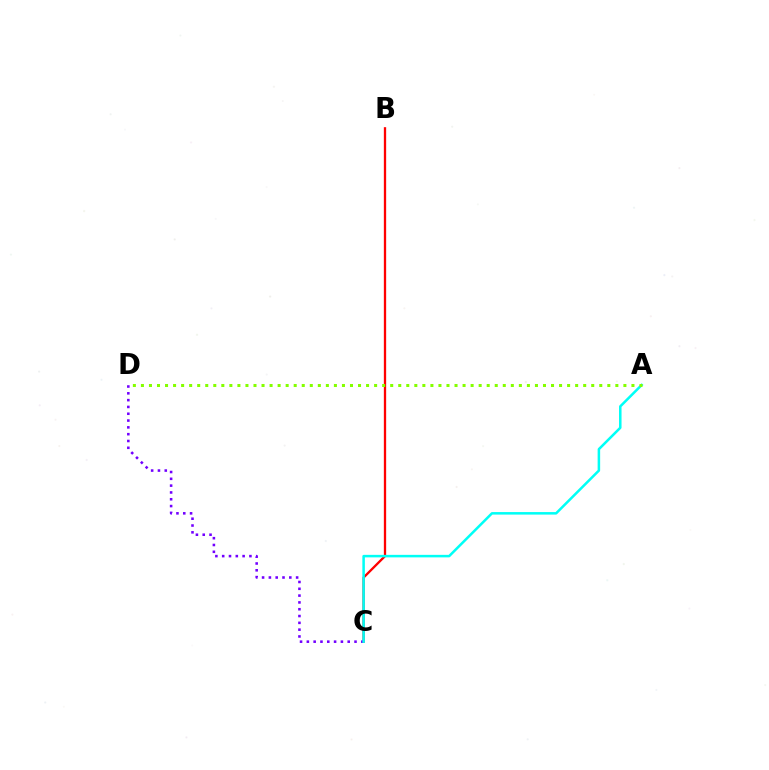{('B', 'C'): [{'color': '#ff0000', 'line_style': 'solid', 'thickness': 1.66}], ('C', 'D'): [{'color': '#7200ff', 'line_style': 'dotted', 'thickness': 1.85}], ('A', 'C'): [{'color': '#00fff6', 'line_style': 'solid', 'thickness': 1.82}], ('A', 'D'): [{'color': '#84ff00', 'line_style': 'dotted', 'thickness': 2.18}]}